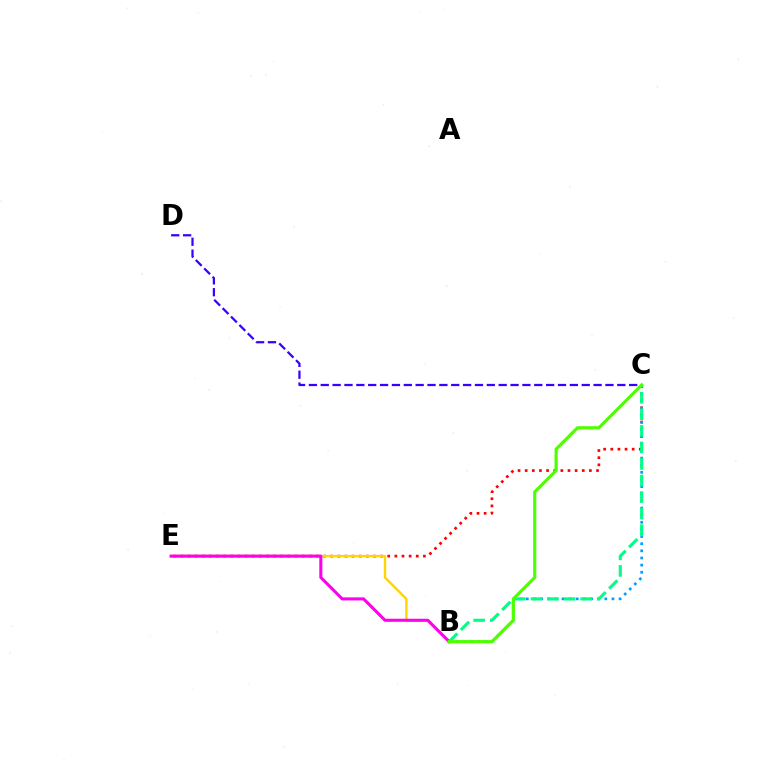{('C', 'E'): [{'color': '#ff0000', 'line_style': 'dotted', 'thickness': 1.94}], ('B', 'E'): [{'color': '#ffd500', 'line_style': 'solid', 'thickness': 1.72}, {'color': '#ff00ed', 'line_style': 'solid', 'thickness': 2.21}], ('B', 'C'): [{'color': '#009eff', 'line_style': 'dotted', 'thickness': 1.94}, {'color': '#00ff86', 'line_style': 'dashed', 'thickness': 2.25}, {'color': '#4fff00', 'line_style': 'solid', 'thickness': 2.28}], ('C', 'D'): [{'color': '#3700ff', 'line_style': 'dashed', 'thickness': 1.61}]}